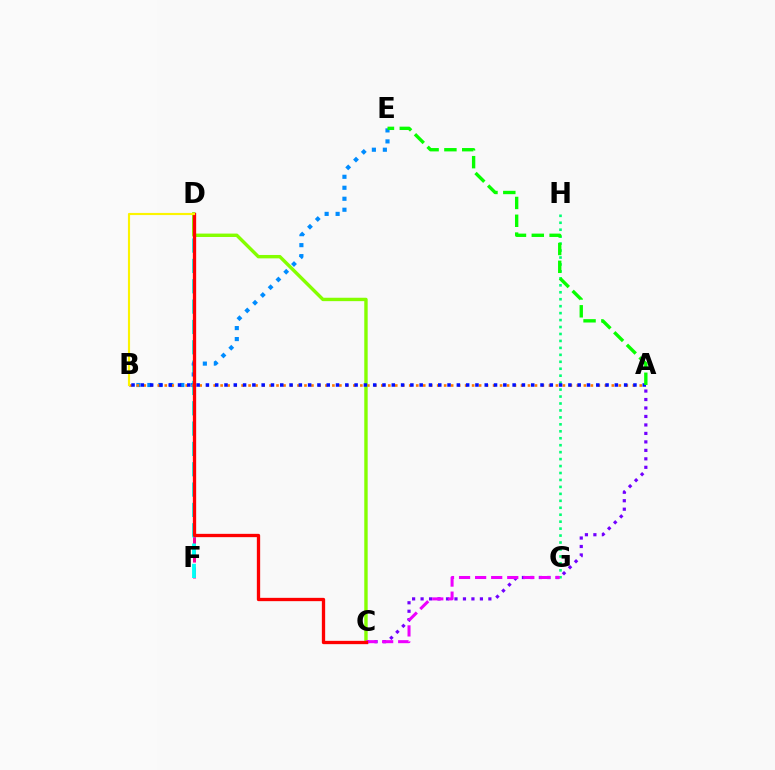{('D', 'F'): [{'color': '#ff0094', 'line_style': 'dashed', 'thickness': 2.16}, {'color': '#00fff6', 'line_style': 'dashed', 'thickness': 2.76}], ('B', 'E'): [{'color': '#008cff', 'line_style': 'dotted', 'thickness': 2.98}], ('G', 'H'): [{'color': '#00ff74', 'line_style': 'dotted', 'thickness': 1.89}], ('A', 'B'): [{'color': '#ff7c00', 'line_style': 'dotted', 'thickness': 1.9}, {'color': '#0010ff', 'line_style': 'dotted', 'thickness': 2.53}], ('A', 'C'): [{'color': '#7200ff', 'line_style': 'dotted', 'thickness': 2.3}], ('C', 'D'): [{'color': '#84ff00', 'line_style': 'solid', 'thickness': 2.45}, {'color': '#ff0000', 'line_style': 'solid', 'thickness': 2.38}], ('C', 'G'): [{'color': '#ee00ff', 'line_style': 'dashed', 'thickness': 2.18}], ('A', 'E'): [{'color': '#08ff00', 'line_style': 'dashed', 'thickness': 2.42}], ('B', 'D'): [{'color': '#fcf500', 'line_style': 'solid', 'thickness': 1.55}]}